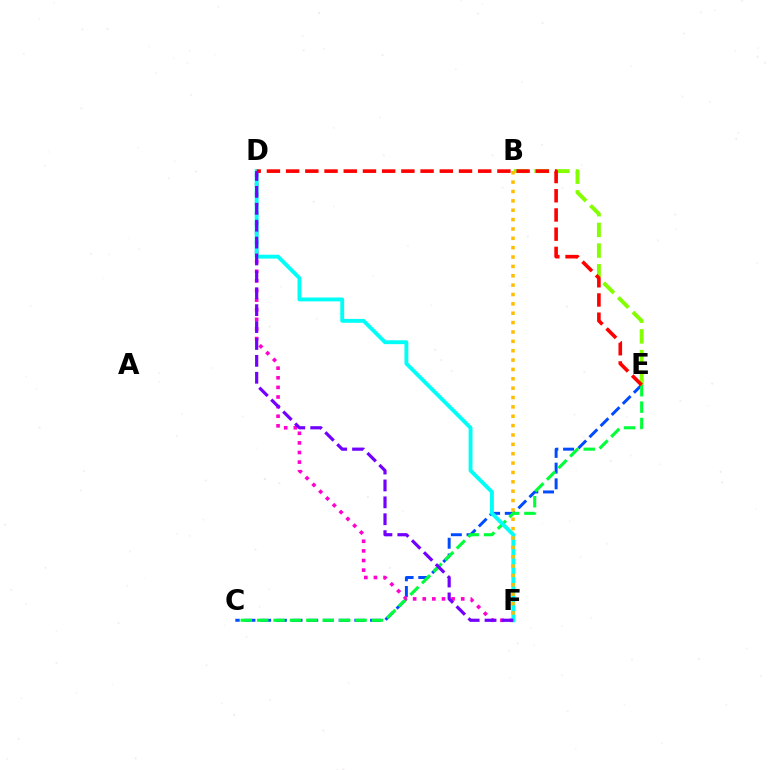{('C', 'E'): [{'color': '#004bff', 'line_style': 'dashed', 'thickness': 2.13}, {'color': '#00ff39', 'line_style': 'dashed', 'thickness': 2.23}], ('B', 'E'): [{'color': '#84ff00', 'line_style': 'dashed', 'thickness': 2.81}], ('D', 'F'): [{'color': '#ff00cf', 'line_style': 'dotted', 'thickness': 2.61}, {'color': '#00fff6', 'line_style': 'solid', 'thickness': 2.79}, {'color': '#7200ff', 'line_style': 'dashed', 'thickness': 2.3}], ('D', 'E'): [{'color': '#ff0000', 'line_style': 'dashed', 'thickness': 2.61}], ('B', 'F'): [{'color': '#ffbd00', 'line_style': 'dotted', 'thickness': 2.54}]}